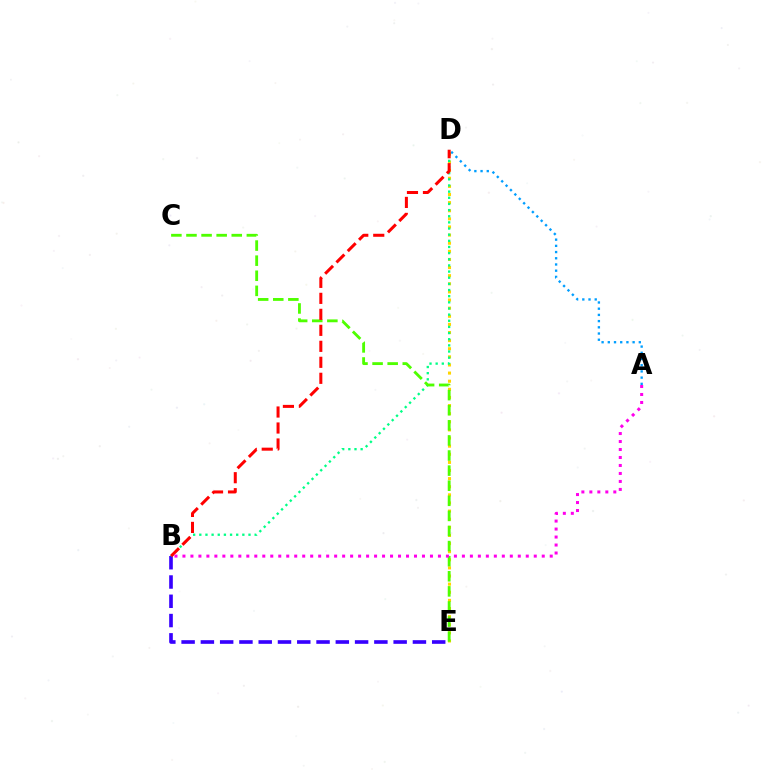{('A', 'D'): [{'color': '#009eff', 'line_style': 'dotted', 'thickness': 1.69}], ('D', 'E'): [{'color': '#ffd500', 'line_style': 'dotted', 'thickness': 2.21}], ('B', 'E'): [{'color': '#3700ff', 'line_style': 'dashed', 'thickness': 2.62}], ('B', 'D'): [{'color': '#00ff86', 'line_style': 'dotted', 'thickness': 1.67}, {'color': '#ff0000', 'line_style': 'dashed', 'thickness': 2.17}], ('C', 'E'): [{'color': '#4fff00', 'line_style': 'dashed', 'thickness': 2.05}], ('A', 'B'): [{'color': '#ff00ed', 'line_style': 'dotted', 'thickness': 2.17}]}